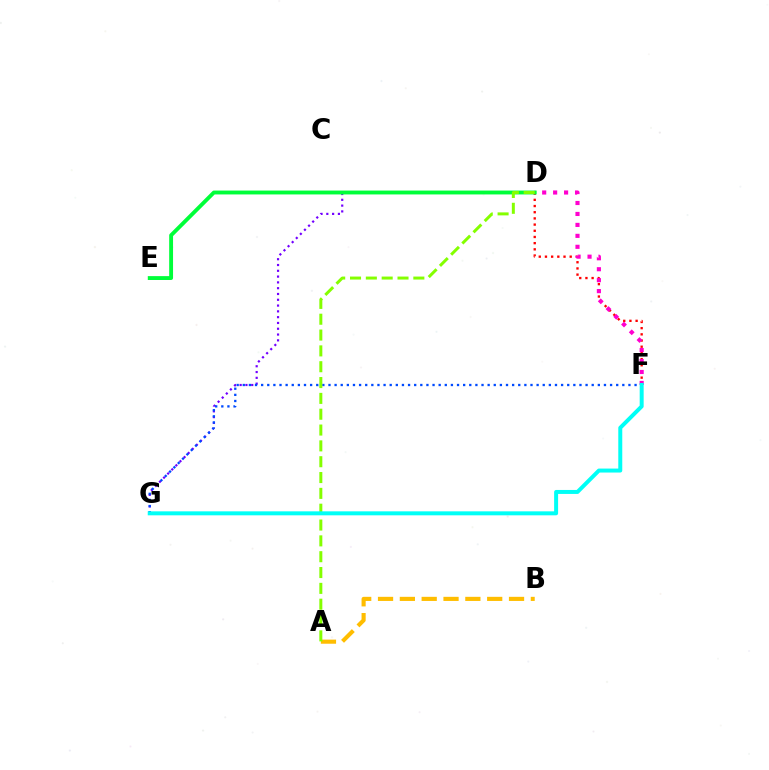{('D', 'F'): [{'color': '#ff0000', 'line_style': 'dotted', 'thickness': 1.68}, {'color': '#ff00cf', 'line_style': 'dotted', 'thickness': 2.98}], ('D', 'G'): [{'color': '#7200ff', 'line_style': 'dotted', 'thickness': 1.57}], ('D', 'E'): [{'color': '#00ff39', 'line_style': 'solid', 'thickness': 2.79}], ('F', 'G'): [{'color': '#004bff', 'line_style': 'dotted', 'thickness': 1.66}, {'color': '#00fff6', 'line_style': 'solid', 'thickness': 2.86}], ('A', 'B'): [{'color': '#ffbd00', 'line_style': 'dashed', 'thickness': 2.97}], ('A', 'D'): [{'color': '#84ff00', 'line_style': 'dashed', 'thickness': 2.15}]}